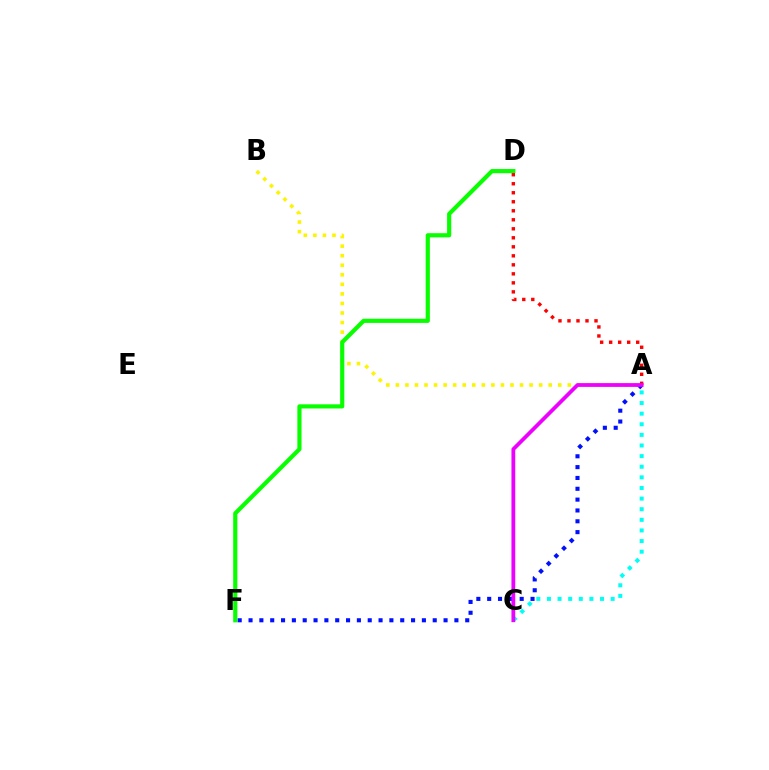{('A', 'B'): [{'color': '#fcf500', 'line_style': 'dotted', 'thickness': 2.6}], ('A', 'C'): [{'color': '#00fff6', 'line_style': 'dotted', 'thickness': 2.88}, {'color': '#ee00ff', 'line_style': 'solid', 'thickness': 2.72}], ('D', 'F'): [{'color': '#08ff00', 'line_style': 'solid', 'thickness': 3.0}], ('A', 'D'): [{'color': '#ff0000', 'line_style': 'dotted', 'thickness': 2.45}], ('A', 'F'): [{'color': '#0010ff', 'line_style': 'dotted', 'thickness': 2.94}]}